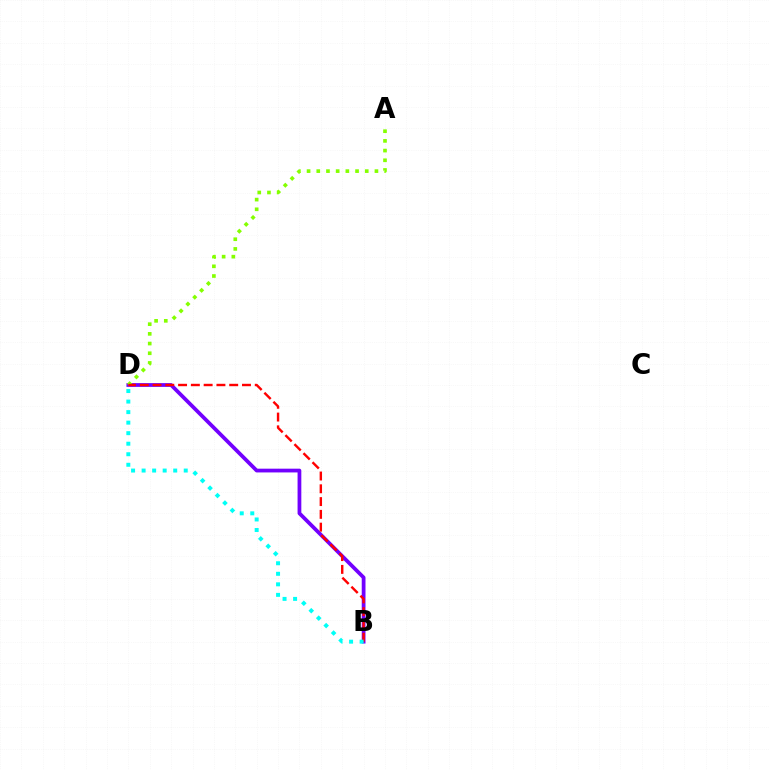{('B', 'D'): [{'color': '#7200ff', 'line_style': 'solid', 'thickness': 2.71}, {'color': '#ff0000', 'line_style': 'dashed', 'thickness': 1.74}, {'color': '#00fff6', 'line_style': 'dotted', 'thickness': 2.86}], ('A', 'D'): [{'color': '#84ff00', 'line_style': 'dotted', 'thickness': 2.63}]}